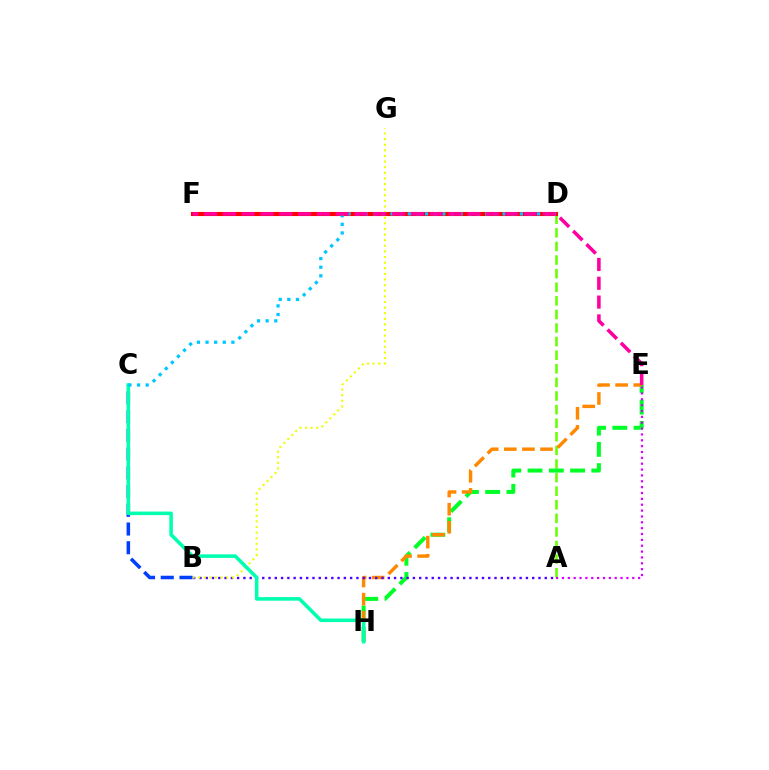{('A', 'D'): [{'color': '#66ff00', 'line_style': 'dashed', 'thickness': 1.85}], ('E', 'H'): [{'color': '#00ff27', 'line_style': 'dashed', 'thickness': 2.89}, {'color': '#ff8800', 'line_style': 'dashed', 'thickness': 2.46}], ('D', 'F'): [{'color': '#ff0000', 'line_style': 'solid', 'thickness': 2.95}], ('A', 'E'): [{'color': '#d600ff', 'line_style': 'dotted', 'thickness': 1.59}], ('A', 'B'): [{'color': '#4f00ff', 'line_style': 'dotted', 'thickness': 1.71}], ('B', 'G'): [{'color': '#eeff00', 'line_style': 'dotted', 'thickness': 1.53}], ('B', 'C'): [{'color': '#003fff', 'line_style': 'dashed', 'thickness': 2.54}], ('C', 'H'): [{'color': '#00ffaf', 'line_style': 'solid', 'thickness': 2.56}], ('C', 'D'): [{'color': '#00c7ff', 'line_style': 'dotted', 'thickness': 2.34}], ('E', 'F'): [{'color': '#ff00a0', 'line_style': 'dashed', 'thickness': 2.56}]}